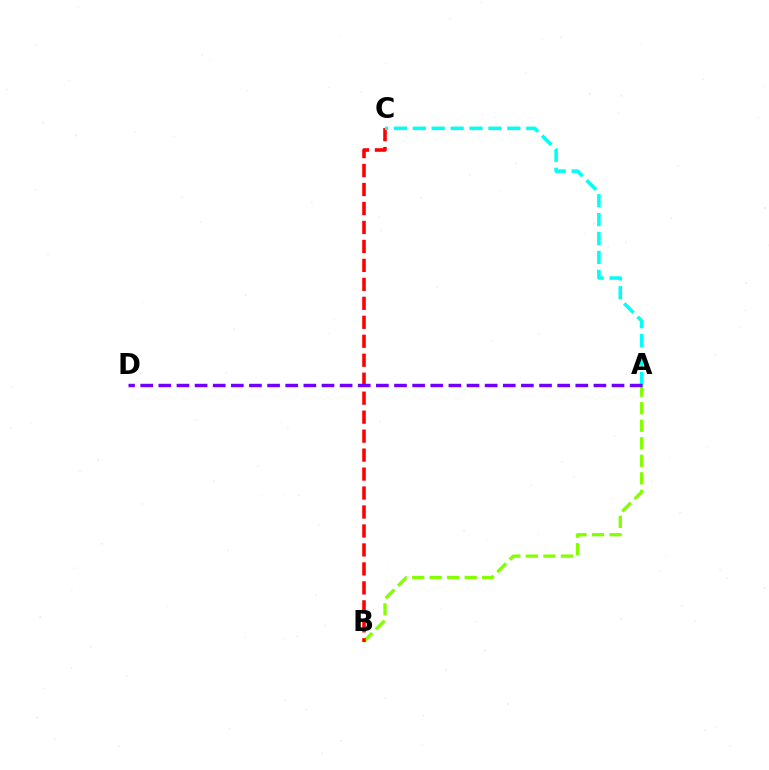{('A', 'B'): [{'color': '#84ff00', 'line_style': 'dashed', 'thickness': 2.38}], ('B', 'C'): [{'color': '#ff0000', 'line_style': 'dashed', 'thickness': 2.58}], ('A', 'C'): [{'color': '#00fff6', 'line_style': 'dashed', 'thickness': 2.57}], ('A', 'D'): [{'color': '#7200ff', 'line_style': 'dashed', 'thickness': 2.46}]}